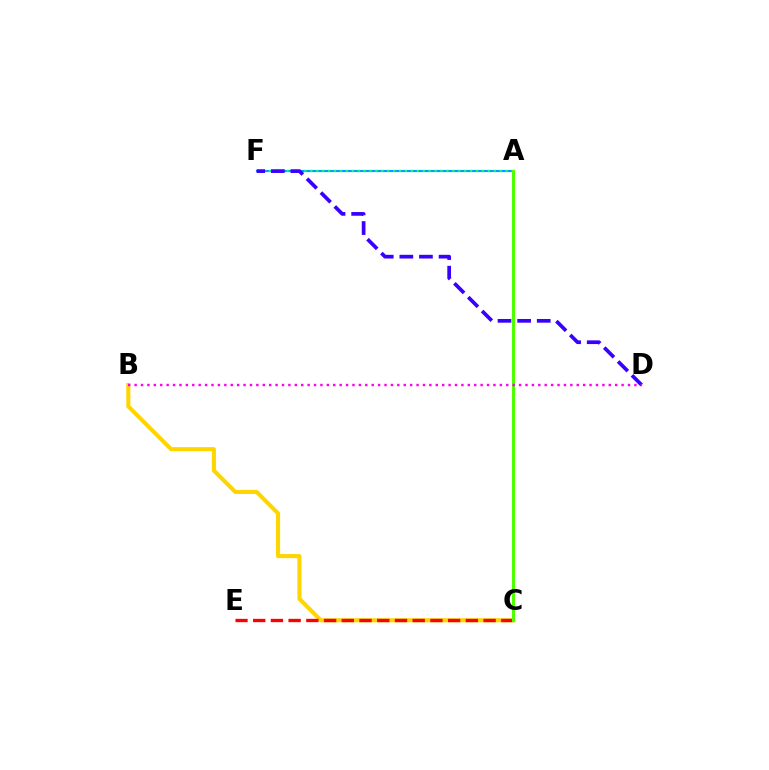{('A', 'F'): [{'color': '#009eff', 'line_style': 'solid', 'thickness': 1.53}, {'color': '#00ff86', 'line_style': 'dotted', 'thickness': 1.61}], ('B', 'C'): [{'color': '#ffd500', 'line_style': 'solid', 'thickness': 2.94}], ('C', 'E'): [{'color': '#ff0000', 'line_style': 'dashed', 'thickness': 2.41}], ('A', 'C'): [{'color': '#4fff00', 'line_style': 'solid', 'thickness': 2.18}], ('D', 'F'): [{'color': '#3700ff', 'line_style': 'dashed', 'thickness': 2.66}], ('B', 'D'): [{'color': '#ff00ed', 'line_style': 'dotted', 'thickness': 1.74}]}